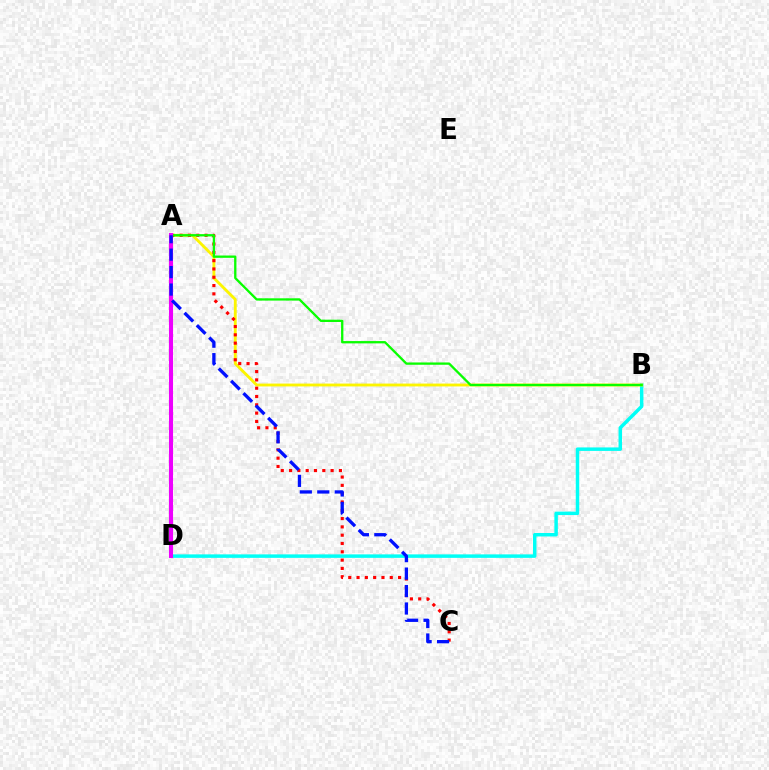{('B', 'D'): [{'color': '#00fff6', 'line_style': 'solid', 'thickness': 2.5}], ('A', 'B'): [{'color': '#fcf500', 'line_style': 'solid', 'thickness': 2.05}, {'color': '#08ff00', 'line_style': 'solid', 'thickness': 1.66}], ('A', 'C'): [{'color': '#ff0000', 'line_style': 'dotted', 'thickness': 2.26}, {'color': '#0010ff', 'line_style': 'dashed', 'thickness': 2.37}], ('A', 'D'): [{'color': '#ee00ff', 'line_style': 'solid', 'thickness': 2.94}]}